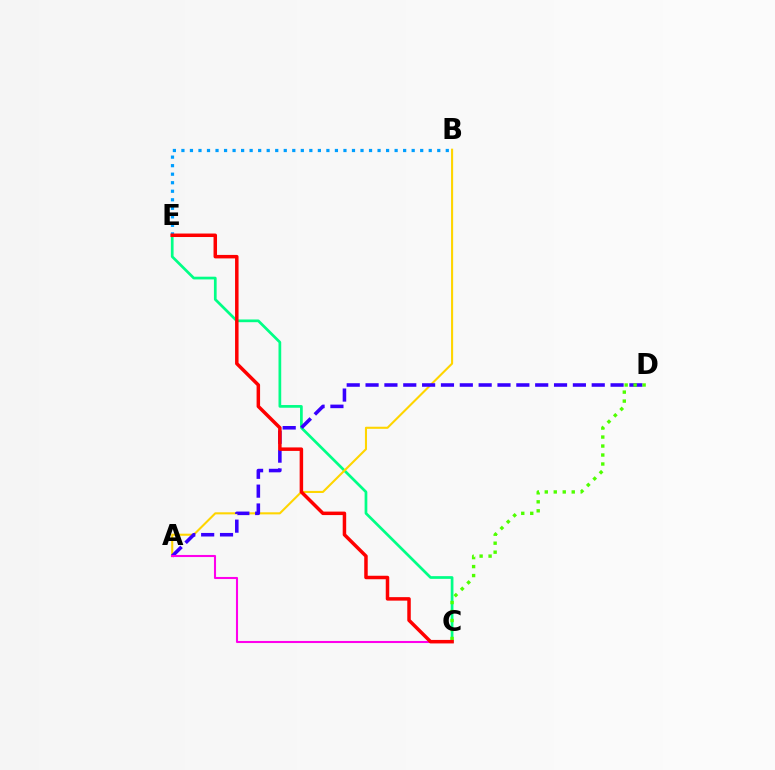{('C', 'E'): [{'color': '#00ff86', 'line_style': 'solid', 'thickness': 1.96}, {'color': '#ff0000', 'line_style': 'solid', 'thickness': 2.51}], ('B', 'E'): [{'color': '#009eff', 'line_style': 'dotted', 'thickness': 2.32}], ('A', 'B'): [{'color': '#ffd500', 'line_style': 'solid', 'thickness': 1.5}], ('A', 'D'): [{'color': '#3700ff', 'line_style': 'dashed', 'thickness': 2.56}], ('A', 'C'): [{'color': '#ff00ed', 'line_style': 'solid', 'thickness': 1.5}], ('C', 'D'): [{'color': '#4fff00', 'line_style': 'dotted', 'thickness': 2.44}]}